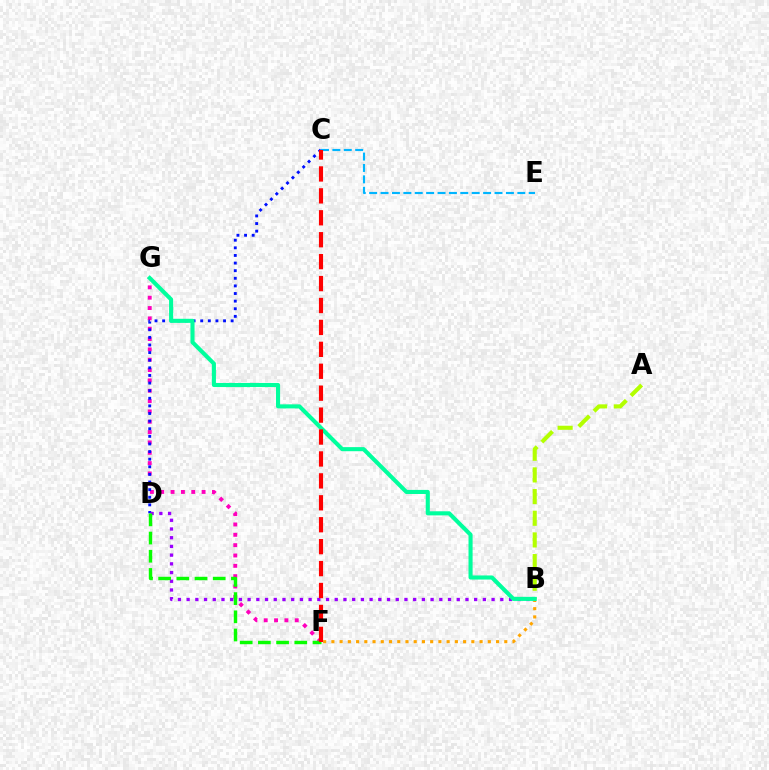{('F', 'G'): [{'color': '#ff00bd', 'line_style': 'dotted', 'thickness': 2.81}], ('B', 'F'): [{'color': '#ffa500', 'line_style': 'dotted', 'thickness': 2.24}], ('A', 'B'): [{'color': '#b3ff00', 'line_style': 'dashed', 'thickness': 2.94}], ('C', 'D'): [{'color': '#0010ff', 'line_style': 'dotted', 'thickness': 2.07}], ('B', 'D'): [{'color': '#9b00ff', 'line_style': 'dotted', 'thickness': 2.37}], ('D', 'F'): [{'color': '#08ff00', 'line_style': 'dashed', 'thickness': 2.47}], ('C', 'E'): [{'color': '#00b5ff', 'line_style': 'dashed', 'thickness': 1.55}], ('B', 'G'): [{'color': '#00ff9d', 'line_style': 'solid', 'thickness': 2.94}], ('C', 'F'): [{'color': '#ff0000', 'line_style': 'dashed', 'thickness': 2.98}]}